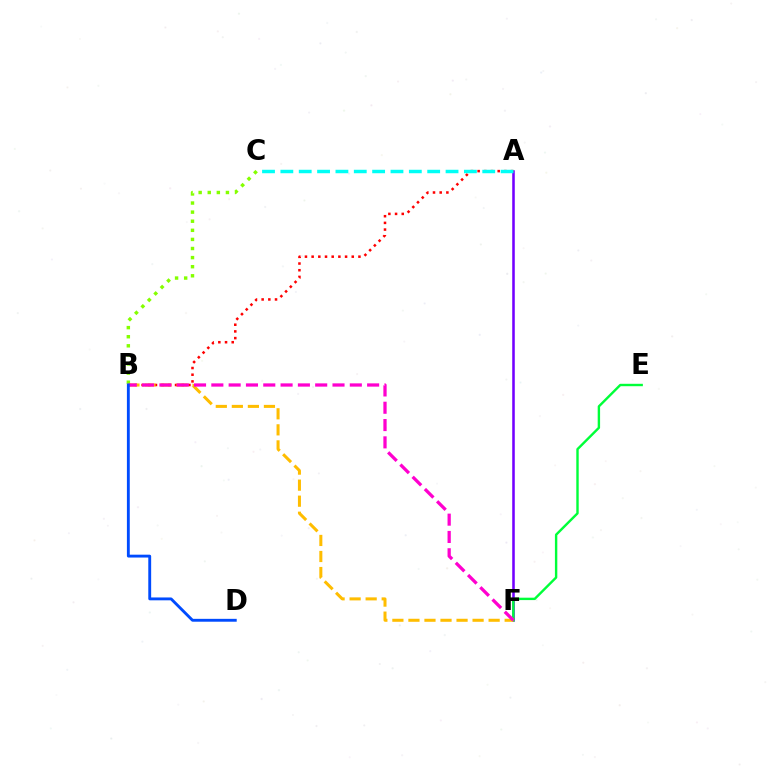{('A', 'F'): [{'color': '#7200ff', 'line_style': 'solid', 'thickness': 1.84}], ('A', 'B'): [{'color': '#ff0000', 'line_style': 'dotted', 'thickness': 1.82}], ('E', 'F'): [{'color': '#00ff39', 'line_style': 'solid', 'thickness': 1.73}], ('A', 'C'): [{'color': '#00fff6', 'line_style': 'dashed', 'thickness': 2.49}], ('B', 'C'): [{'color': '#84ff00', 'line_style': 'dotted', 'thickness': 2.47}], ('B', 'F'): [{'color': '#ffbd00', 'line_style': 'dashed', 'thickness': 2.18}, {'color': '#ff00cf', 'line_style': 'dashed', 'thickness': 2.35}], ('B', 'D'): [{'color': '#004bff', 'line_style': 'solid', 'thickness': 2.06}]}